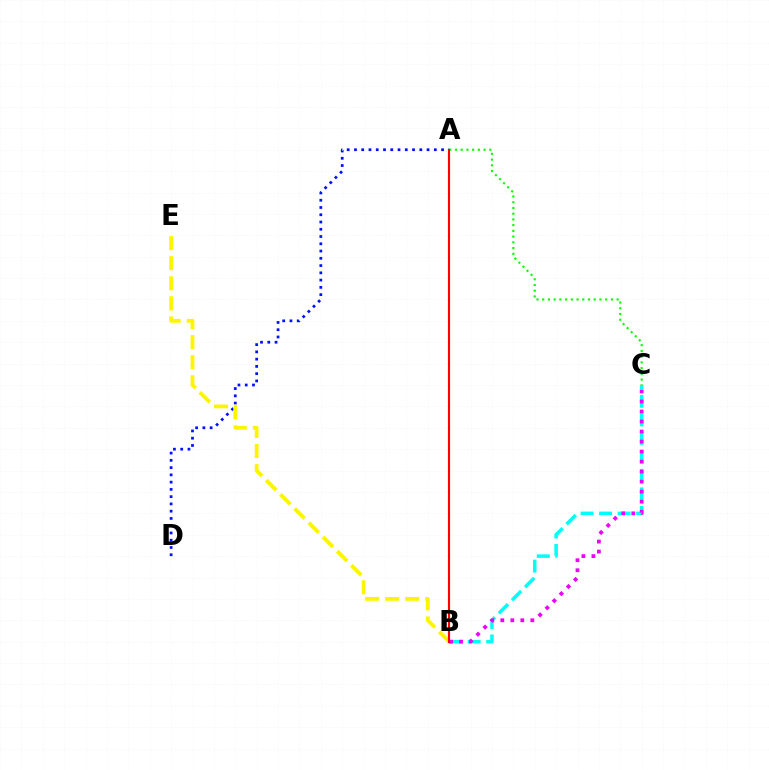{('A', 'D'): [{'color': '#0010ff', 'line_style': 'dotted', 'thickness': 1.97}], ('B', 'E'): [{'color': '#fcf500', 'line_style': 'dashed', 'thickness': 2.73}], ('B', 'C'): [{'color': '#00fff6', 'line_style': 'dashed', 'thickness': 2.52}, {'color': '#ee00ff', 'line_style': 'dotted', 'thickness': 2.72}], ('A', 'C'): [{'color': '#08ff00', 'line_style': 'dotted', 'thickness': 1.56}], ('A', 'B'): [{'color': '#ff0000', 'line_style': 'solid', 'thickness': 1.54}]}